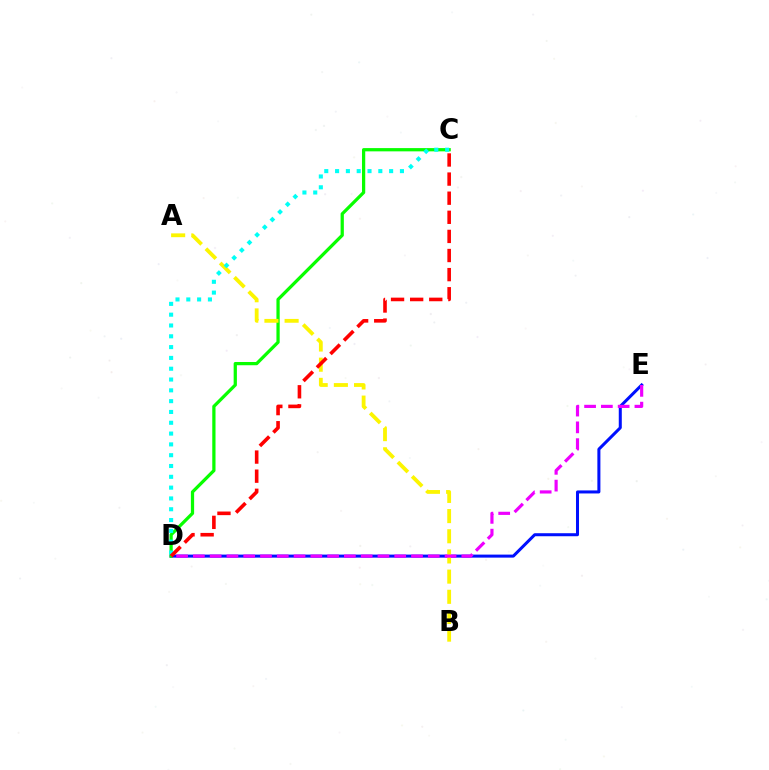{('D', 'E'): [{'color': '#0010ff', 'line_style': 'solid', 'thickness': 2.18}, {'color': '#ee00ff', 'line_style': 'dashed', 'thickness': 2.28}], ('C', 'D'): [{'color': '#08ff00', 'line_style': 'solid', 'thickness': 2.34}, {'color': '#00fff6', 'line_style': 'dotted', 'thickness': 2.94}, {'color': '#ff0000', 'line_style': 'dashed', 'thickness': 2.6}], ('A', 'B'): [{'color': '#fcf500', 'line_style': 'dashed', 'thickness': 2.74}]}